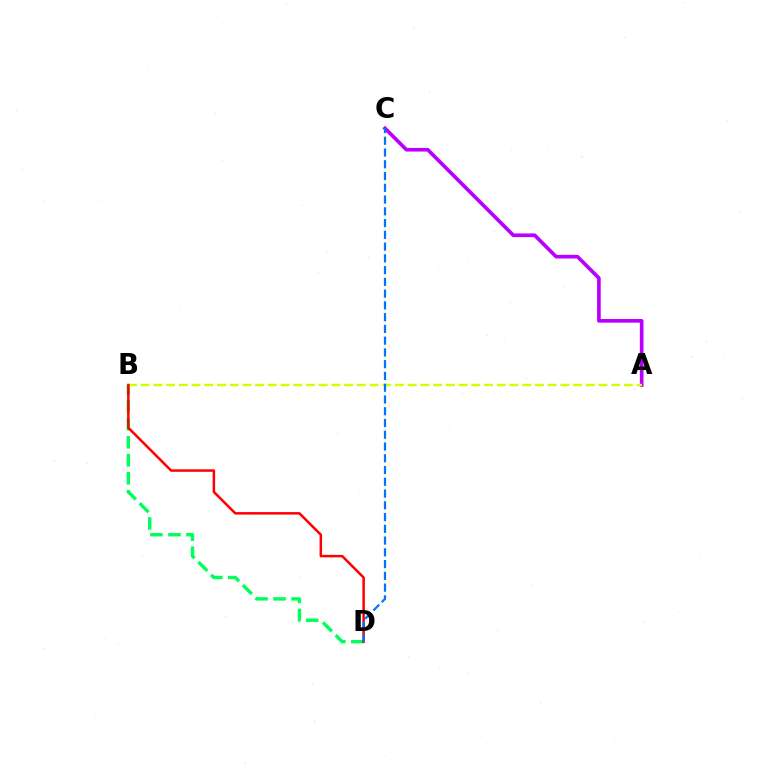{('B', 'D'): [{'color': '#00ff5c', 'line_style': 'dashed', 'thickness': 2.45}, {'color': '#ff0000', 'line_style': 'solid', 'thickness': 1.81}], ('A', 'C'): [{'color': '#b900ff', 'line_style': 'solid', 'thickness': 2.64}], ('A', 'B'): [{'color': '#d1ff00', 'line_style': 'dashed', 'thickness': 1.73}], ('C', 'D'): [{'color': '#0074ff', 'line_style': 'dashed', 'thickness': 1.6}]}